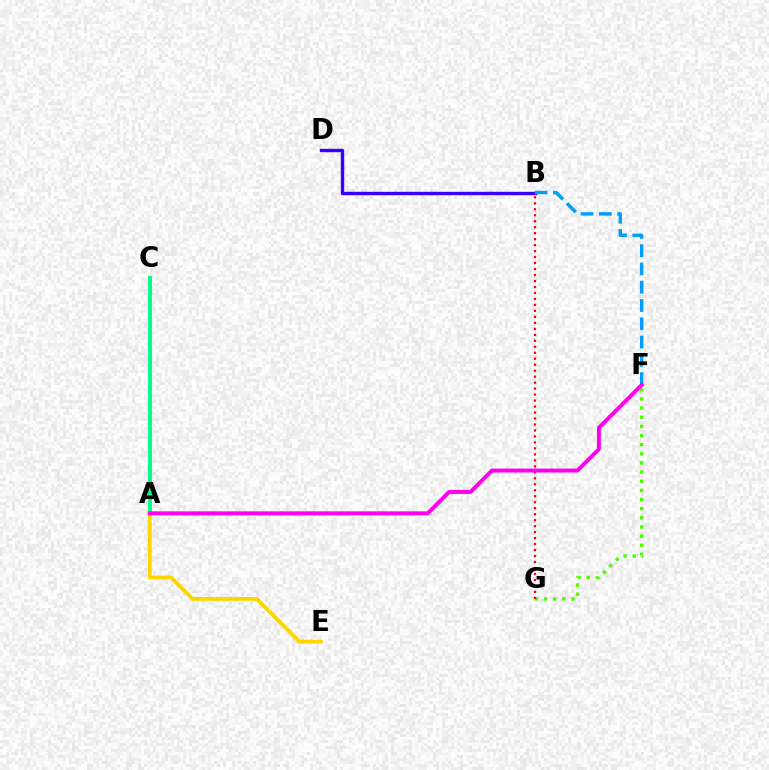{('B', 'D'): [{'color': '#3700ff', 'line_style': 'solid', 'thickness': 2.44}], ('A', 'C'): [{'color': '#00ff86', 'line_style': 'solid', 'thickness': 2.83}], ('A', 'E'): [{'color': '#ffd500', 'line_style': 'solid', 'thickness': 2.75}], ('B', 'F'): [{'color': '#009eff', 'line_style': 'dashed', 'thickness': 2.48}], ('F', 'G'): [{'color': '#4fff00', 'line_style': 'dotted', 'thickness': 2.48}], ('B', 'G'): [{'color': '#ff0000', 'line_style': 'dotted', 'thickness': 1.62}], ('A', 'F'): [{'color': '#ff00ed', 'line_style': 'solid', 'thickness': 2.85}]}